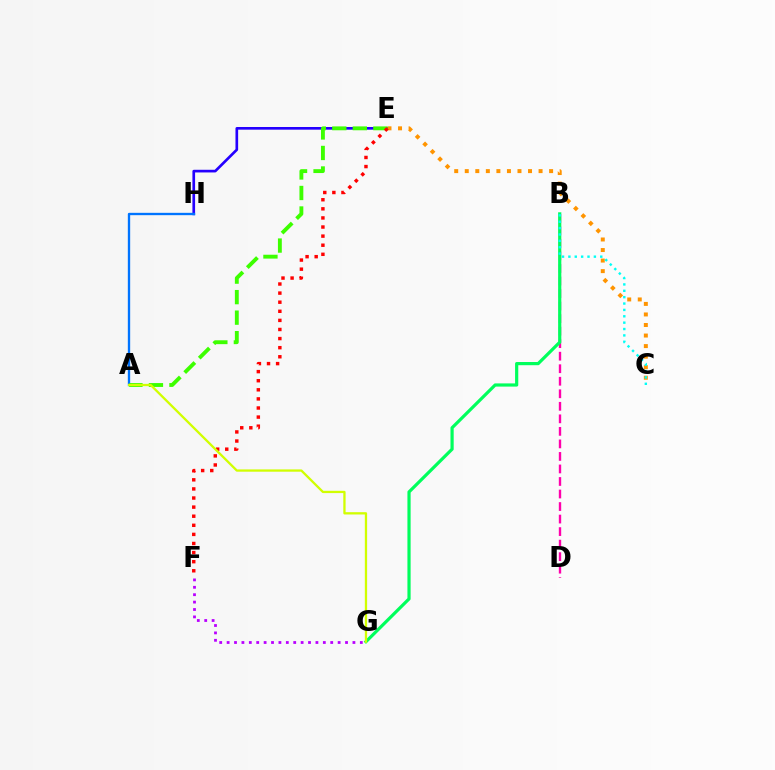{('E', 'H'): [{'color': '#2500ff', 'line_style': 'solid', 'thickness': 1.92}], ('C', 'E'): [{'color': '#ff9400', 'line_style': 'dotted', 'thickness': 2.87}], ('F', 'G'): [{'color': '#b900ff', 'line_style': 'dotted', 'thickness': 2.01}], ('B', 'D'): [{'color': '#ff00ac', 'line_style': 'dashed', 'thickness': 1.7}], ('A', 'H'): [{'color': '#0074ff', 'line_style': 'solid', 'thickness': 1.69}], ('A', 'E'): [{'color': '#3dff00', 'line_style': 'dashed', 'thickness': 2.79}], ('B', 'G'): [{'color': '#00ff5c', 'line_style': 'solid', 'thickness': 2.3}], ('B', 'C'): [{'color': '#00fff6', 'line_style': 'dotted', 'thickness': 1.73}], ('E', 'F'): [{'color': '#ff0000', 'line_style': 'dotted', 'thickness': 2.47}], ('A', 'G'): [{'color': '#d1ff00', 'line_style': 'solid', 'thickness': 1.65}]}